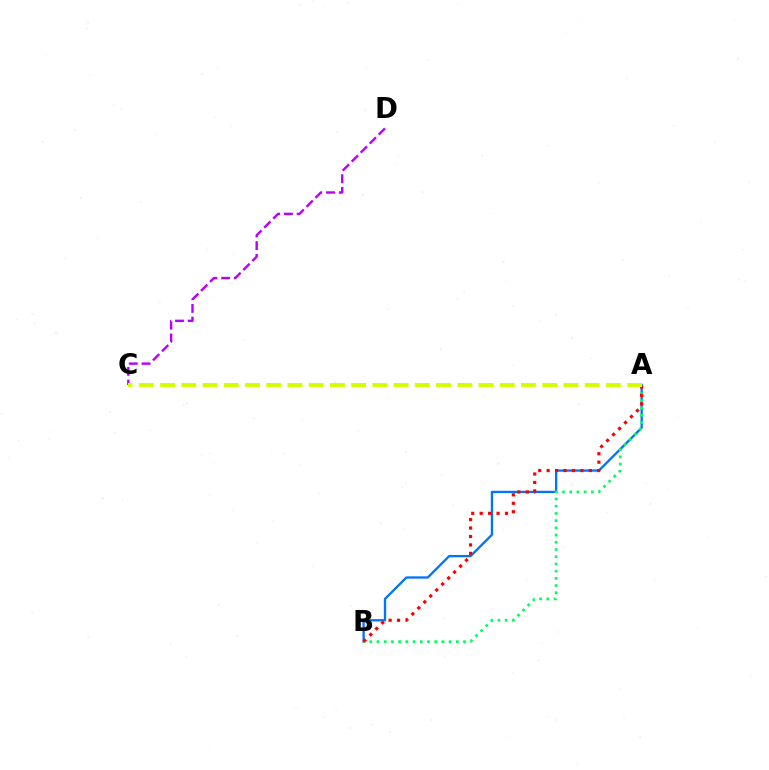{('C', 'D'): [{'color': '#b900ff', 'line_style': 'dashed', 'thickness': 1.73}], ('A', 'B'): [{'color': '#0074ff', 'line_style': 'solid', 'thickness': 1.67}, {'color': '#00ff5c', 'line_style': 'dotted', 'thickness': 1.96}, {'color': '#ff0000', 'line_style': 'dotted', 'thickness': 2.29}], ('A', 'C'): [{'color': '#d1ff00', 'line_style': 'dashed', 'thickness': 2.88}]}